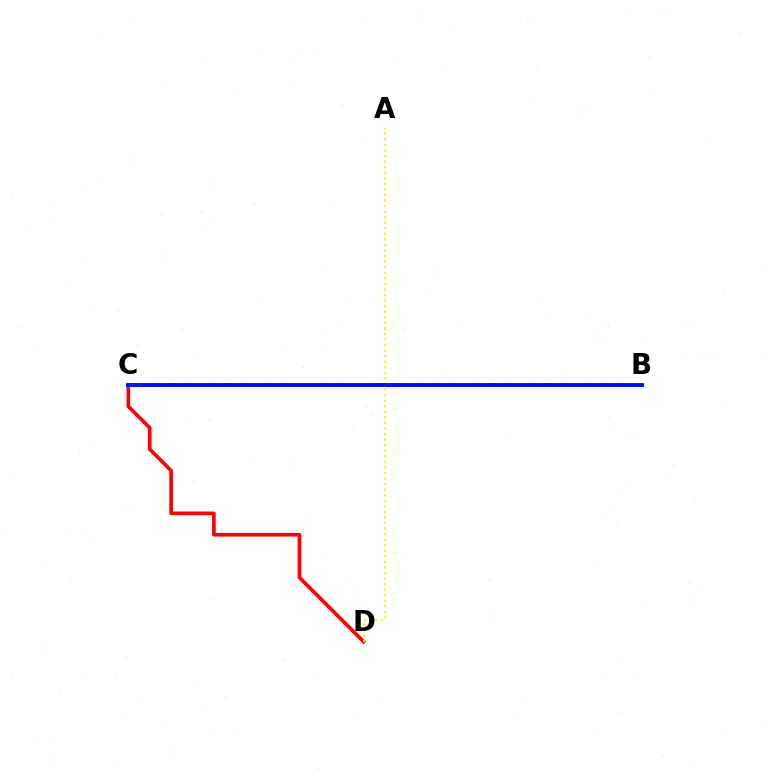{('C', 'D'): [{'color': '#ff0000', 'line_style': 'solid', 'thickness': 2.62}], ('B', 'C'): [{'color': '#08ff00', 'line_style': 'solid', 'thickness': 1.84}, {'color': '#ee00ff', 'line_style': 'dashed', 'thickness': 2.56}, {'color': '#00fff6', 'line_style': 'dotted', 'thickness': 2.55}, {'color': '#0010ff', 'line_style': 'solid', 'thickness': 2.8}], ('A', 'D'): [{'color': '#fcf500', 'line_style': 'dotted', 'thickness': 1.51}]}